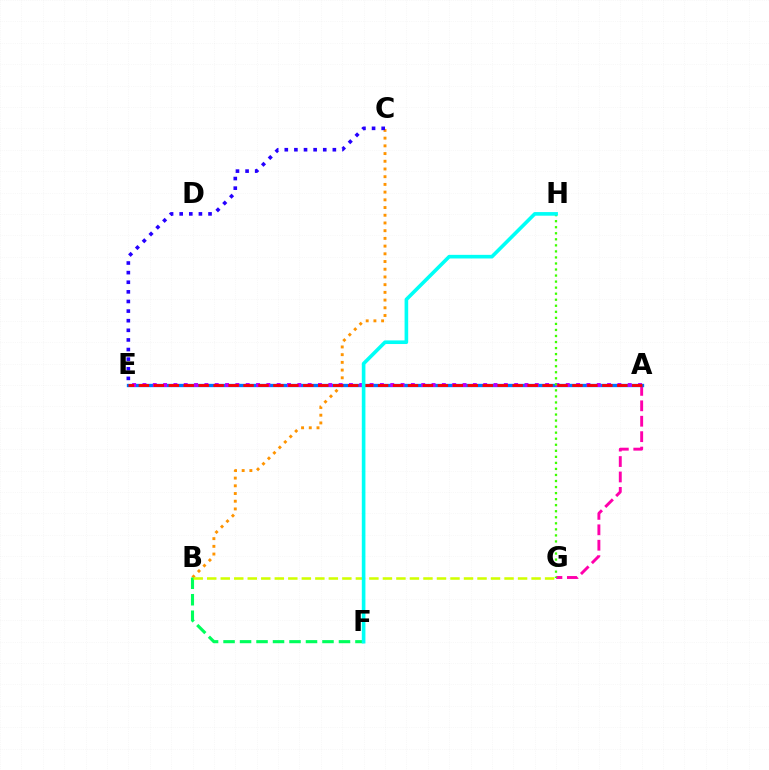{('A', 'G'): [{'color': '#ff00ac', 'line_style': 'dashed', 'thickness': 2.1}], ('B', 'C'): [{'color': '#ff9400', 'line_style': 'dotted', 'thickness': 2.1}], ('A', 'E'): [{'color': '#0074ff', 'line_style': 'solid', 'thickness': 2.39}, {'color': '#b900ff', 'line_style': 'dotted', 'thickness': 2.81}, {'color': '#ff0000', 'line_style': 'dashed', 'thickness': 2.03}], ('G', 'H'): [{'color': '#3dff00', 'line_style': 'dotted', 'thickness': 1.64}], ('B', 'F'): [{'color': '#00ff5c', 'line_style': 'dashed', 'thickness': 2.24}], ('C', 'E'): [{'color': '#2500ff', 'line_style': 'dotted', 'thickness': 2.61}], ('B', 'G'): [{'color': '#d1ff00', 'line_style': 'dashed', 'thickness': 1.84}], ('F', 'H'): [{'color': '#00fff6', 'line_style': 'solid', 'thickness': 2.61}]}